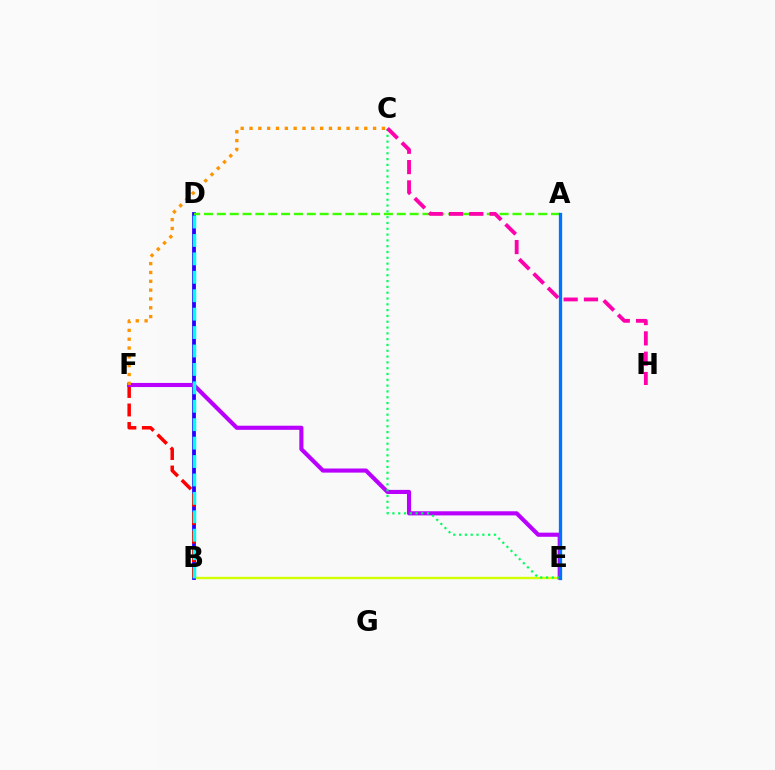{('B', 'E'): [{'color': '#d1ff00', 'line_style': 'solid', 'thickness': 1.7}], ('B', 'D'): [{'color': '#2500ff', 'line_style': 'solid', 'thickness': 2.72}, {'color': '#00fff6', 'line_style': 'dashed', 'thickness': 2.5}], ('B', 'F'): [{'color': '#ff0000', 'line_style': 'dashed', 'thickness': 2.51}], ('A', 'D'): [{'color': '#3dff00', 'line_style': 'dashed', 'thickness': 1.75}], ('E', 'F'): [{'color': '#b900ff', 'line_style': 'solid', 'thickness': 2.97}], ('C', 'E'): [{'color': '#00ff5c', 'line_style': 'dotted', 'thickness': 1.58}], ('C', 'F'): [{'color': '#ff9400', 'line_style': 'dotted', 'thickness': 2.4}], ('C', 'H'): [{'color': '#ff00ac', 'line_style': 'dashed', 'thickness': 2.76}], ('A', 'E'): [{'color': '#0074ff', 'line_style': 'solid', 'thickness': 2.37}]}